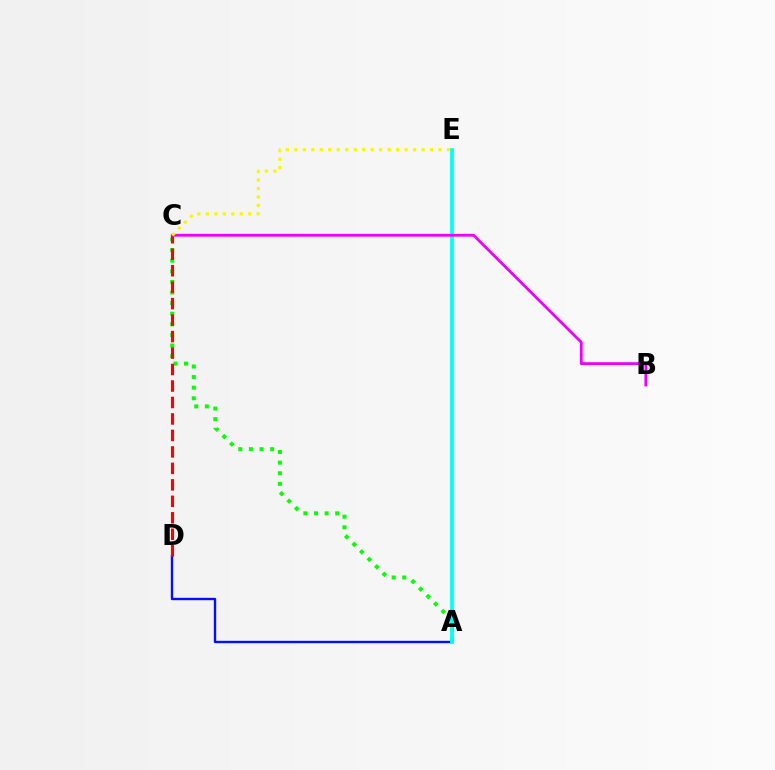{('A', 'C'): [{'color': '#08ff00', 'line_style': 'dotted', 'thickness': 2.88}], ('A', 'D'): [{'color': '#0010ff', 'line_style': 'solid', 'thickness': 1.72}], ('C', 'D'): [{'color': '#ff0000', 'line_style': 'dashed', 'thickness': 2.24}], ('A', 'E'): [{'color': '#00fff6', 'line_style': 'solid', 'thickness': 2.69}], ('B', 'C'): [{'color': '#ee00ff', 'line_style': 'solid', 'thickness': 2.01}], ('C', 'E'): [{'color': '#fcf500', 'line_style': 'dotted', 'thickness': 2.3}]}